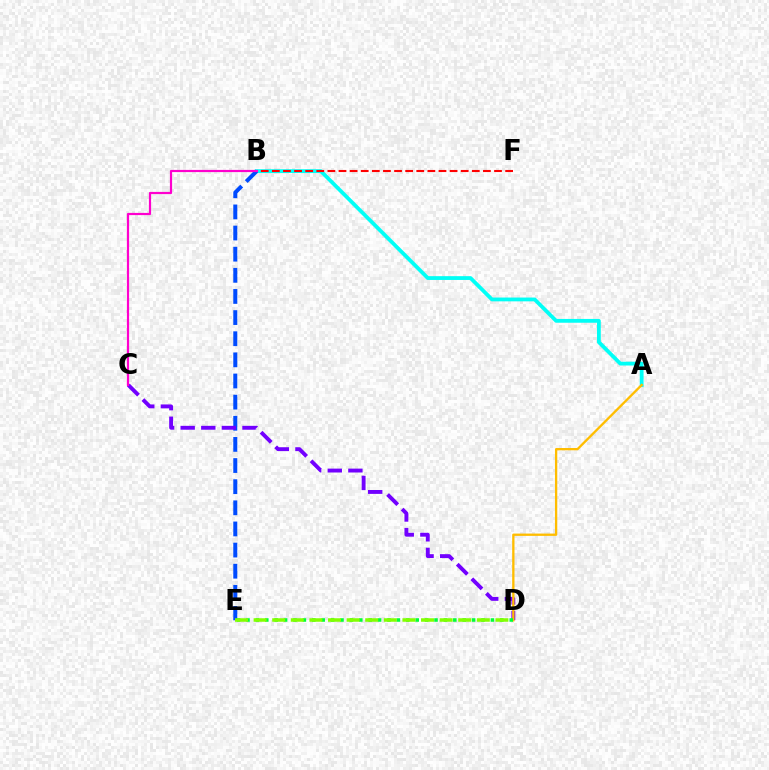{('A', 'B'): [{'color': '#00fff6', 'line_style': 'solid', 'thickness': 2.74}], ('B', 'E'): [{'color': '#004bff', 'line_style': 'dashed', 'thickness': 2.87}], ('C', 'D'): [{'color': '#7200ff', 'line_style': 'dashed', 'thickness': 2.8}], ('A', 'D'): [{'color': '#ffbd00', 'line_style': 'solid', 'thickness': 1.66}], ('B', 'F'): [{'color': '#ff0000', 'line_style': 'dashed', 'thickness': 1.51}], ('D', 'E'): [{'color': '#00ff39', 'line_style': 'dotted', 'thickness': 2.55}, {'color': '#84ff00', 'line_style': 'dashed', 'thickness': 2.53}], ('B', 'C'): [{'color': '#ff00cf', 'line_style': 'solid', 'thickness': 1.58}]}